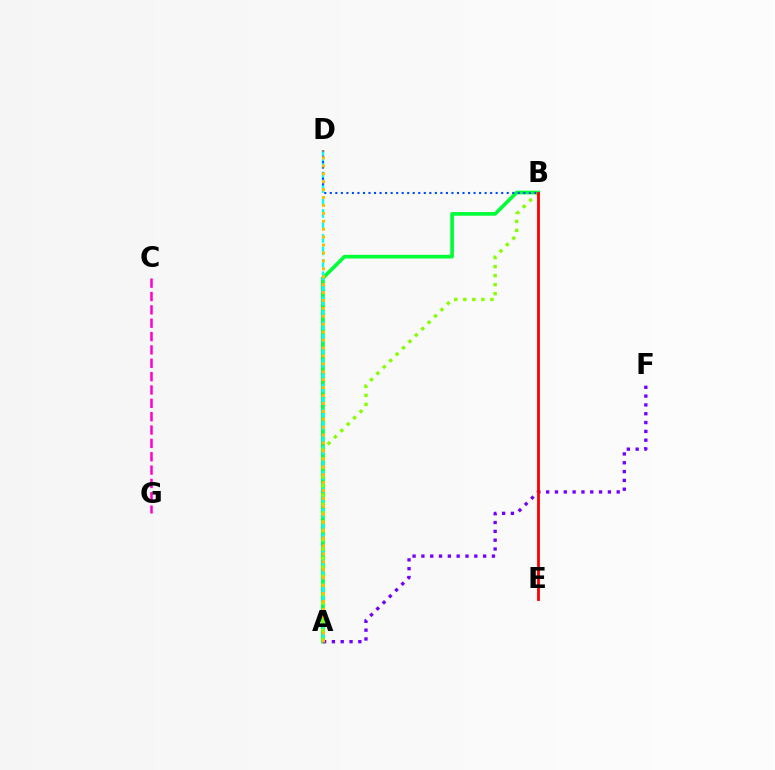{('A', 'B'): [{'color': '#00ff39', 'line_style': 'solid', 'thickness': 2.65}, {'color': '#84ff00', 'line_style': 'dotted', 'thickness': 2.45}], ('C', 'G'): [{'color': '#ff00cf', 'line_style': 'dashed', 'thickness': 1.81}], ('A', 'F'): [{'color': '#7200ff', 'line_style': 'dotted', 'thickness': 2.4}], ('A', 'D'): [{'color': '#00fff6', 'line_style': 'dashed', 'thickness': 1.69}, {'color': '#ffbd00', 'line_style': 'dotted', 'thickness': 2.15}], ('B', 'D'): [{'color': '#004bff', 'line_style': 'dotted', 'thickness': 1.5}], ('B', 'E'): [{'color': '#ff0000', 'line_style': 'solid', 'thickness': 2.03}]}